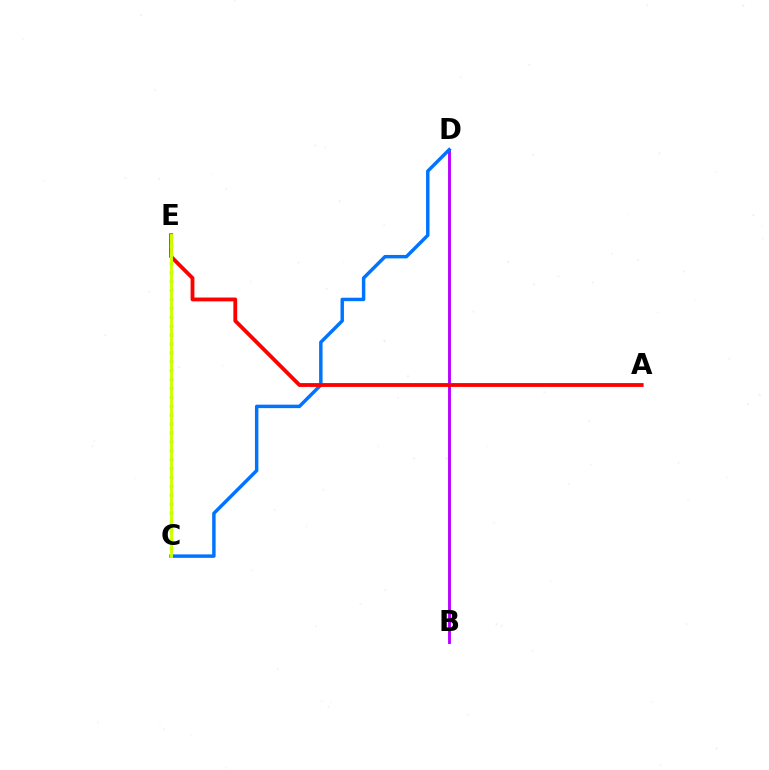{('B', 'D'): [{'color': '#b900ff', 'line_style': 'solid', 'thickness': 2.07}], ('C', 'D'): [{'color': '#0074ff', 'line_style': 'solid', 'thickness': 2.49}], ('A', 'E'): [{'color': '#ff0000', 'line_style': 'solid', 'thickness': 2.75}], ('C', 'E'): [{'color': '#00ff5c', 'line_style': 'dotted', 'thickness': 2.42}, {'color': '#d1ff00', 'line_style': 'solid', 'thickness': 2.07}]}